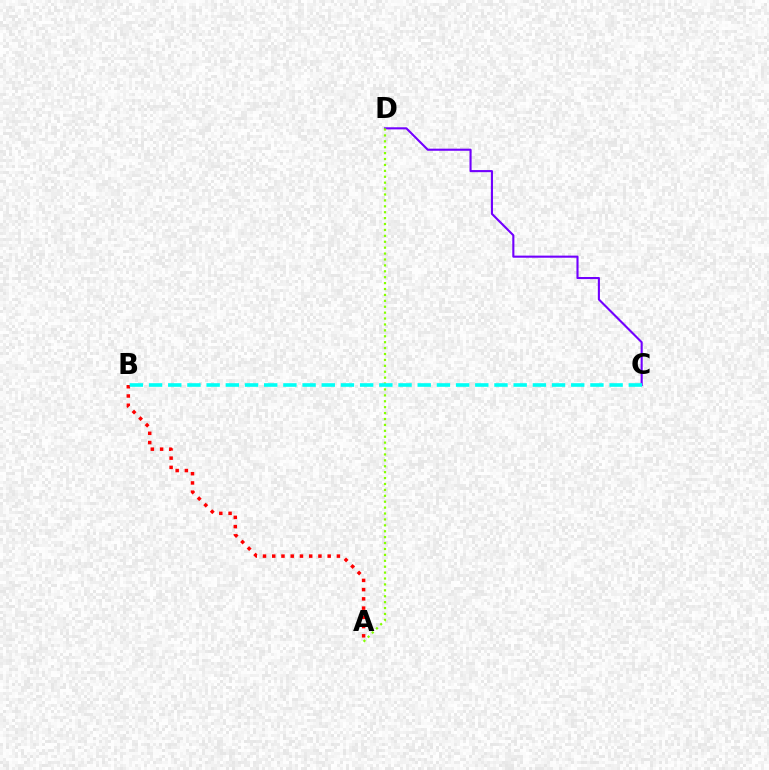{('C', 'D'): [{'color': '#7200ff', 'line_style': 'solid', 'thickness': 1.52}], ('A', 'D'): [{'color': '#84ff00', 'line_style': 'dotted', 'thickness': 1.61}], ('A', 'B'): [{'color': '#ff0000', 'line_style': 'dotted', 'thickness': 2.51}], ('B', 'C'): [{'color': '#00fff6', 'line_style': 'dashed', 'thickness': 2.61}]}